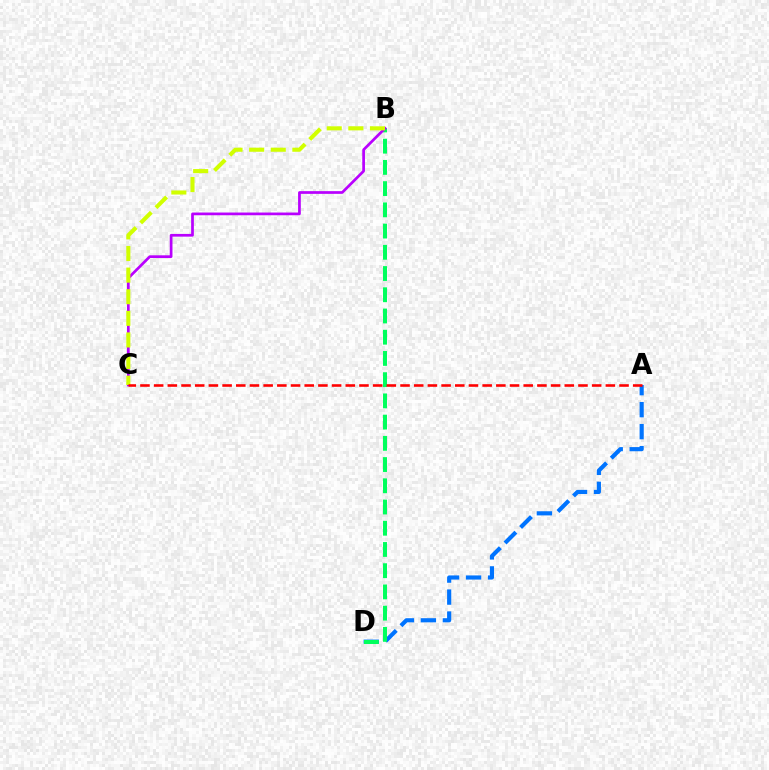{('A', 'D'): [{'color': '#0074ff', 'line_style': 'dashed', 'thickness': 2.99}], ('B', 'D'): [{'color': '#00ff5c', 'line_style': 'dashed', 'thickness': 2.88}], ('B', 'C'): [{'color': '#b900ff', 'line_style': 'solid', 'thickness': 1.95}, {'color': '#d1ff00', 'line_style': 'dashed', 'thickness': 2.94}], ('A', 'C'): [{'color': '#ff0000', 'line_style': 'dashed', 'thickness': 1.86}]}